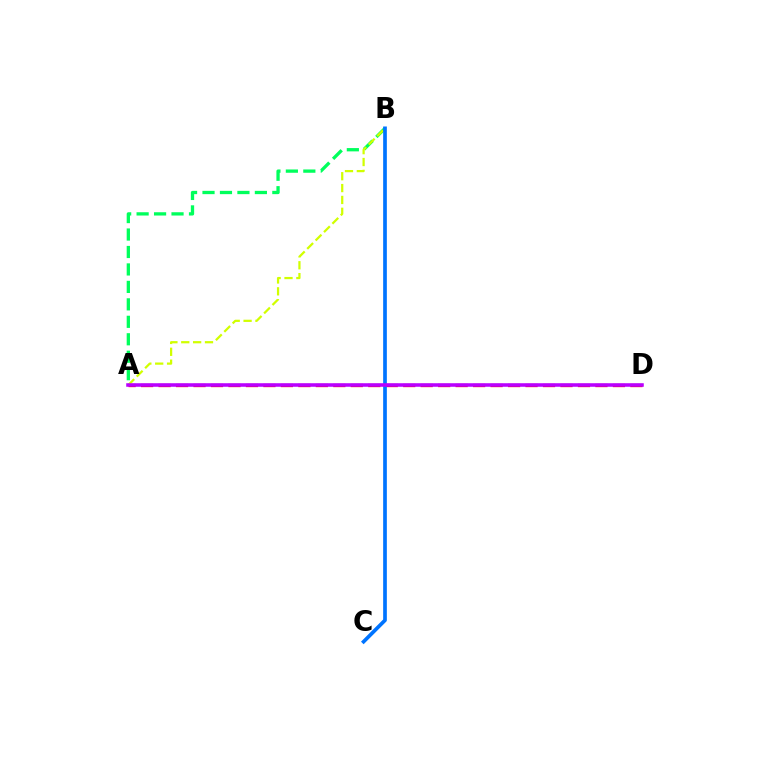{('A', 'D'): [{'color': '#ff0000', 'line_style': 'dashed', 'thickness': 2.37}, {'color': '#b900ff', 'line_style': 'solid', 'thickness': 2.55}], ('A', 'B'): [{'color': '#00ff5c', 'line_style': 'dashed', 'thickness': 2.37}, {'color': '#d1ff00', 'line_style': 'dashed', 'thickness': 1.61}], ('B', 'C'): [{'color': '#0074ff', 'line_style': 'solid', 'thickness': 2.65}]}